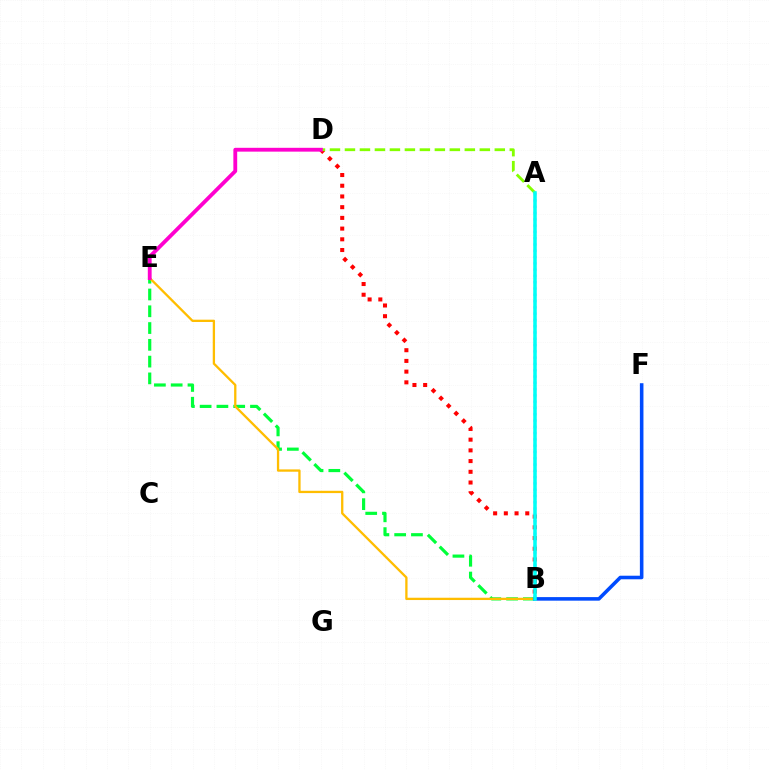{('B', 'E'): [{'color': '#00ff39', 'line_style': 'dashed', 'thickness': 2.28}, {'color': '#ffbd00', 'line_style': 'solid', 'thickness': 1.66}], ('B', 'D'): [{'color': '#ff0000', 'line_style': 'dotted', 'thickness': 2.91}], ('A', 'D'): [{'color': '#84ff00', 'line_style': 'dashed', 'thickness': 2.04}], ('D', 'E'): [{'color': '#ff00cf', 'line_style': 'solid', 'thickness': 2.76}], ('B', 'F'): [{'color': '#004bff', 'line_style': 'solid', 'thickness': 2.57}], ('A', 'B'): [{'color': '#7200ff', 'line_style': 'dotted', 'thickness': 1.71}, {'color': '#00fff6', 'line_style': 'solid', 'thickness': 2.54}]}